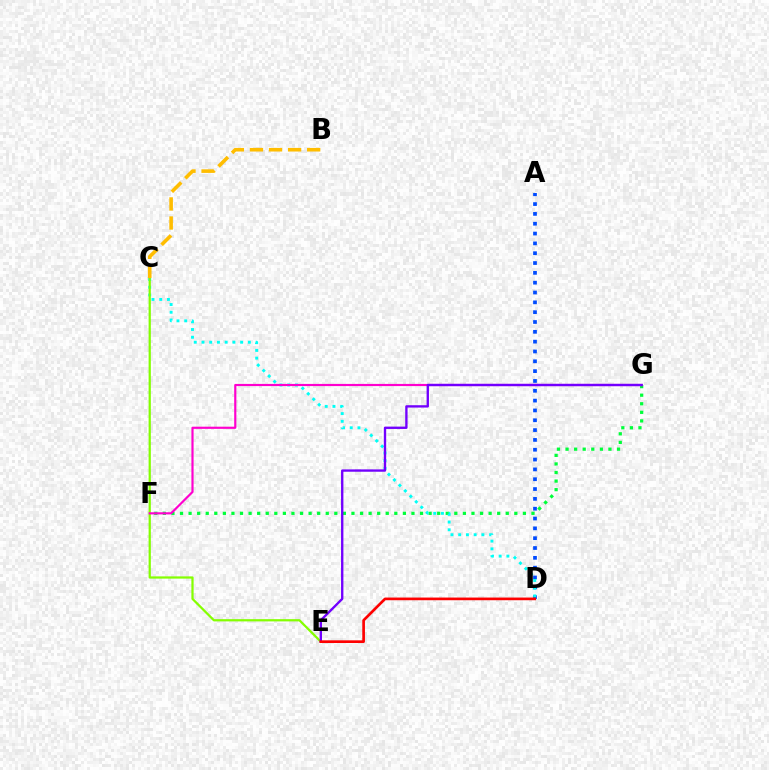{('A', 'D'): [{'color': '#004bff', 'line_style': 'dotted', 'thickness': 2.67}], ('F', 'G'): [{'color': '#00ff39', 'line_style': 'dotted', 'thickness': 2.33}, {'color': '#ff00cf', 'line_style': 'solid', 'thickness': 1.56}], ('C', 'D'): [{'color': '#00fff6', 'line_style': 'dotted', 'thickness': 2.1}], ('C', 'E'): [{'color': '#84ff00', 'line_style': 'solid', 'thickness': 1.61}], ('E', 'G'): [{'color': '#7200ff', 'line_style': 'solid', 'thickness': 1.69}], ('D', 'E'): [{'color': '#ff0000', 'line_style': 'solid', 'thickness': 1.93}], ('B', 'C'): [{'color': '#ffbd00', 'line_style': 'dashed', 'thickness': 2.59}]}